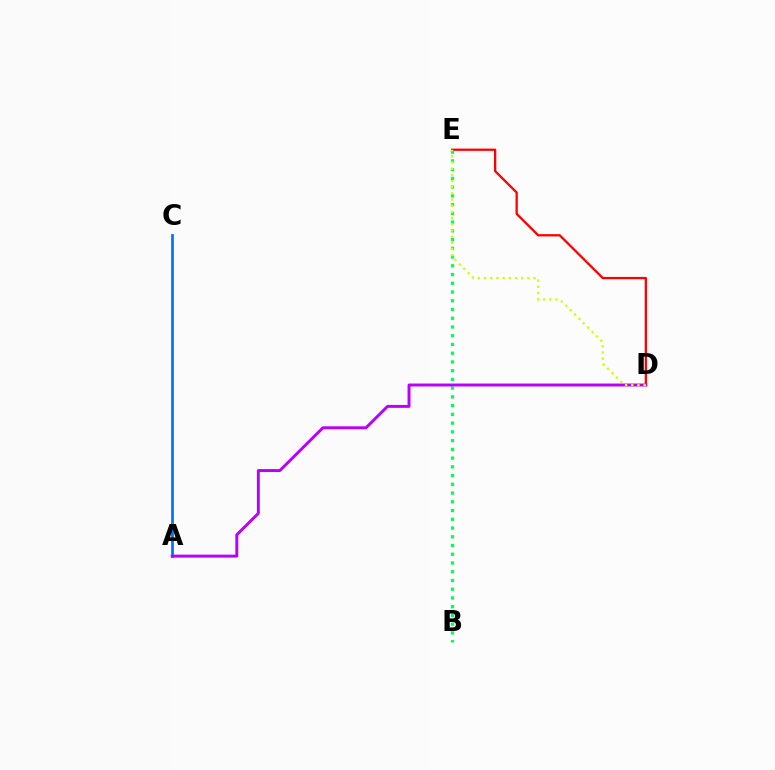{('A', 'C'): [{'color': '#0074ff', 'line_style': 'solid', 'thickness': 1.97}], ('B', 'E'): [{'color': '#00ff5c', 'line_style': 'dotted', 'thickness': 2.38}], ('D', 'E'): [{'color': '#ff0000', 'line_style': 'solid', 'thickness': 1.64}, {'color': '#d1ff00', 'line_style': 'dotted', 'thickness': 1.68}], ('A', 'D'): [{'color': '#b900ff', 'line_style': 'solid', 'thickness': 2.12}]}